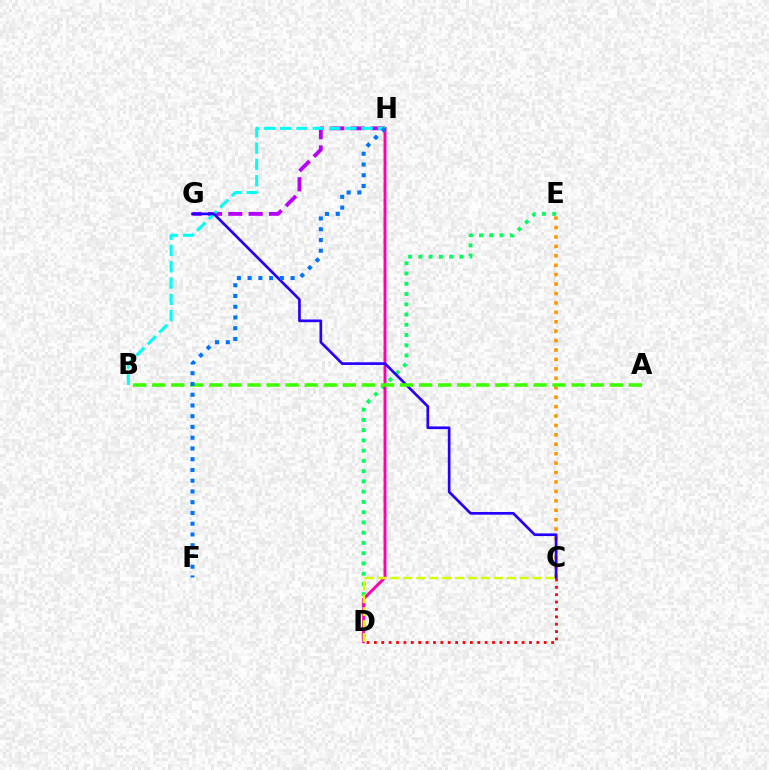{('C', 'E'): [{'color': '#ff9400', 'line_style': 'dotted', 'thickness': 2.56}], ('D', 'E'): [{'color': '#00ff5c', 'line_style': 'dotted', 'thickness': 2.79}], ('G', 'H'): [{'color': '#b900ff', 'line_style': 'dashed', 'thickness': 2.76}], ('D', 'H'): [{'color': '#ff00ac', 'line_style': 'solid', 'thickness': 2.1}], ('C', 'D'): [{'color': '#ff0000', 'line_style': 'dotted', 'thickness': 2.01}, {'color': '#d1ff00', 'line_style': 'dashed', 'thickness': 1.75}], ('B', 'H'): [{'color': '#00fff6', 'line_style': 'dashed', 'thickness': 2.21}], ('C', 'G'): [{'color': '#2500ff', 'line_style': 'solid', 'thickness': 1.93}], ('A', 'B'): [{'color': '#3dff00', 'line_style': 'dashed', 'thickness': 2.59}], ('F', 'H'): [{'color': '#0074ff', 'line_style': 'dotted', 'thickness': 2.92}]}